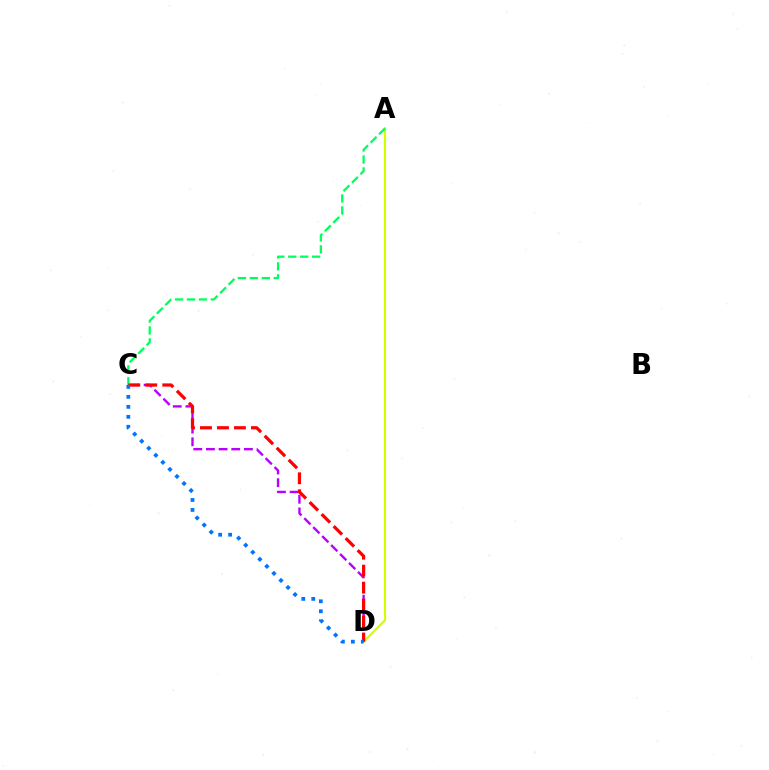{('A', 'D'): [{'color': '#d1ff00', 'line_style': 'solid', 'thickness': 1.55}], ('C', 'D'): [{'color': '#b900ff', 'line_style': 'dashed', 'thickness': 1.72}, {'color': '#ff0000', 'line_style': 'dashed', 'thickness': 2.31}, {'color': '#0074ff', 'line_style': 'dotted', 'thickness': 2.71}], ('A', 'C'): [{'color': '#00ff5c', 'line_style': 'dashed', 'thickness': 1.62}]}